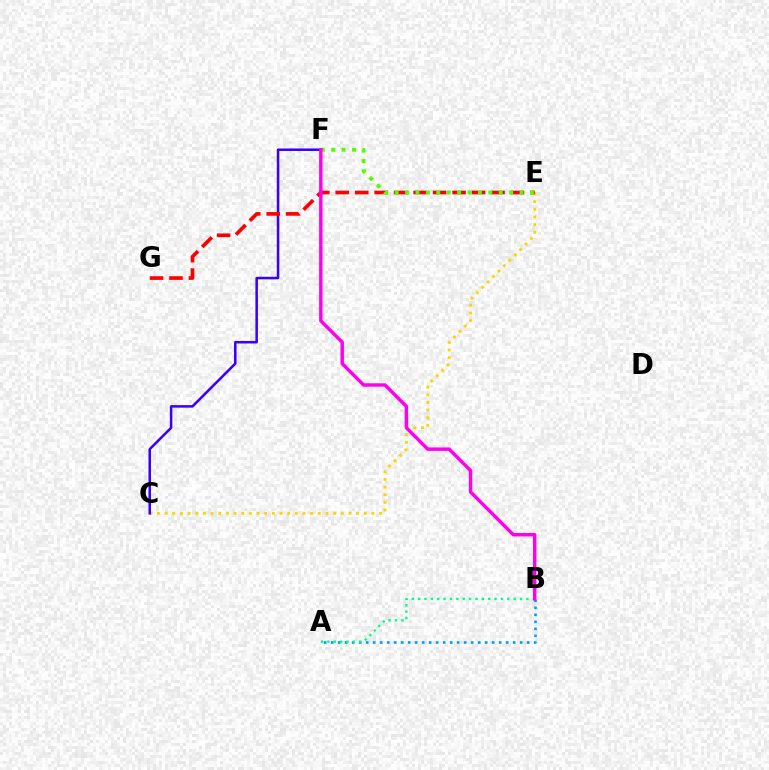{('A', 'B'): [{'color': '#009eff', 'line_style': 'dotted', 'thickness': 1.9}, {'color': '#00ff86', 'line_style': 'dotted', 'thickness': 1.73}], ('C', 'E'): [{'color': '#ffd500', 'line_style': 'dotted', 'thickness': 2.08}], ('C', 'F'): [{'color': '#3700ff', 'line_style': 'solid', 'thickness': 1.82}], ('E', 'G'): [{'color': '#ff0000', 'line_style': 'dashed', 'thickness': 2.65}], ('E', 'F'): [{'color': '#4fff00', 'line_style': 'dotted', 'thickness': 2.83}], ('B', 'F'): [{'color': '#ff00ed', 'line_style': 'solid', 'thickness': 2.47}]}